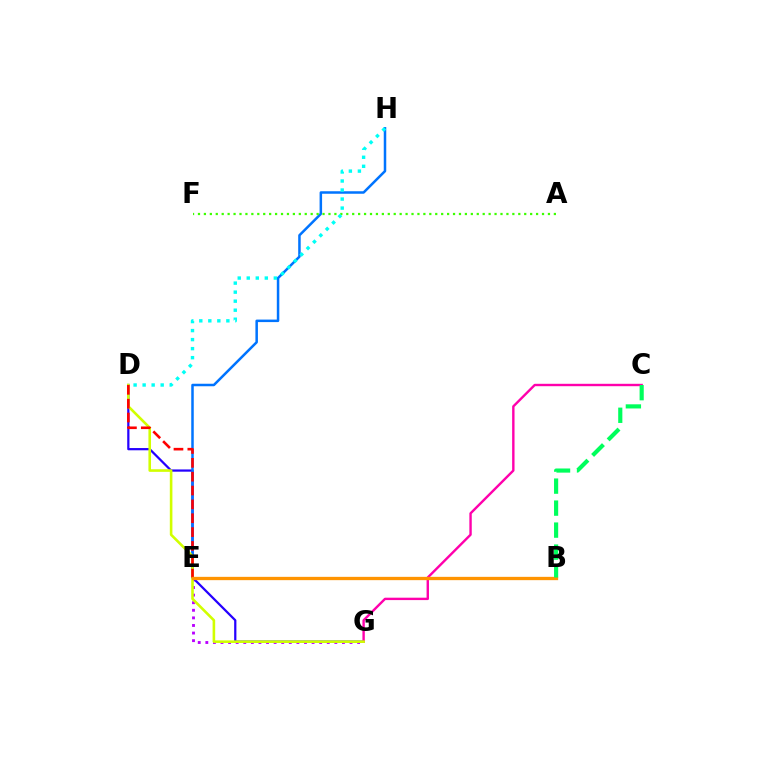{('E', 'G'): [{'color': '#b900ff', 'line_style': 'dotted', 'thickness': 2.06}], ('D', 'G'): [{'color': '#2500ff', 'line_style': 'solid', 'thickness': 1.61}, {'color': '#d1ff00', 'line_style': 'solid', 'thickness': 1.87}], ('C', 'G'): [{'color': '#ff00ac', 'line_style': 'solid', 'thickness': 1.72}], ('E', 'H'): [{'color': '#0074ff', 'line_style': 'solid', 'thickness': 1.81}], ('A', 'F'): [{'color': '#3dff00', 'line_style': 'dotted', 'thickness': 1.61}], ('D', 'E'): [{'color': '#ff0000', 'line_style': 'dashed', 'thickness': 1.88}], ('B', 'E'): [{'color': '#ff9400', 'line_style': 'solid', 'thickness': 2.39}], ('D', 'H'): [{'color': '#00fff6', 'line_style': 'dotted', 'thickness': 2.45}], ('B', 'C'): [{'color': '#00ff5c', 'line_style': 'dashed', 'thickness': 2.99}]}